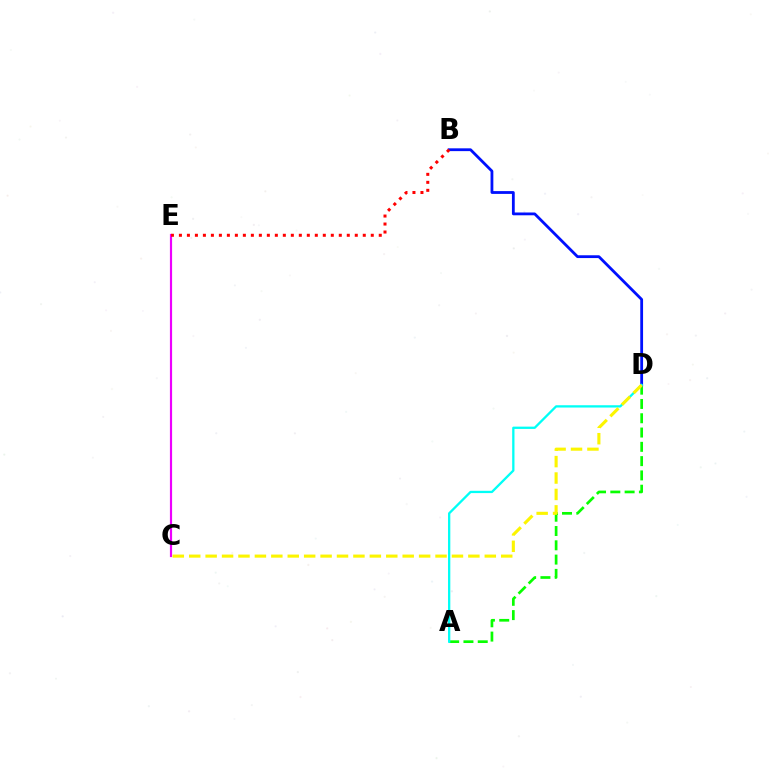{('A', 'D'): [{'color': '#08ff00', 'line_style': 'dashed', 'thickness': 1.94}, {'color': '#00fff6', 'line_style': 'solid', 'thickness': 1.65}], ('C', 'E'): [{'color': '#ee00ff', 'line_style': 'solid', 'thickness': 1.57}], ('B', 'D'): [{'color': '#0010ff', 'line_style': 'solid', 'thickness': 2.01}], ('B', 'E'): [{'color': '#ff0000', 'line_style': 'dotted', 'thickness': 2.17}], ('C', 'D'): [{'color': '#fcf500', 'line_style': 'dashed', 'thickness': 2.23}]}